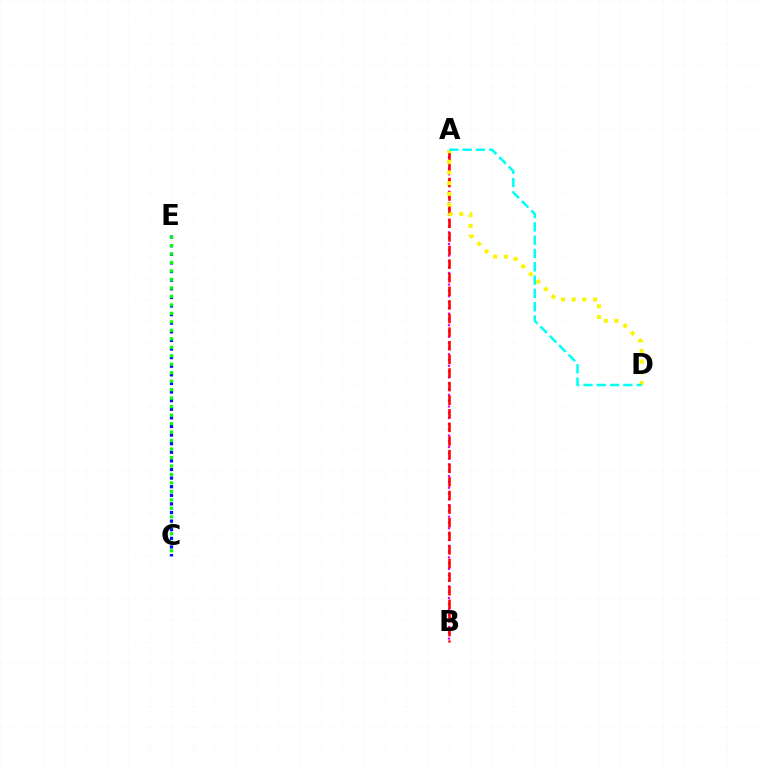{('A', 'B'): [{'color': '#ee00ff', 'line_style': 'dotted', 'thickness': 1.58}, {'color': '#ff0000', 'line_style': 'dashed', 'thickness': 1.85}], ('A', 'D'): [{'color': '#fcf500', 'line_style': 'dotted', 'thickness': 2.91}, {'color': '#00fff6', 'line_style': 'dashed', 'thickness': 1.81}], ('C', 'E'): [{'color': '#0010ff', 'line_style': 'dotted', 'thickness': 2.34}, {'color': '#08ff00', 'line_style': 'dotted', 'thickness': 2.3}]}